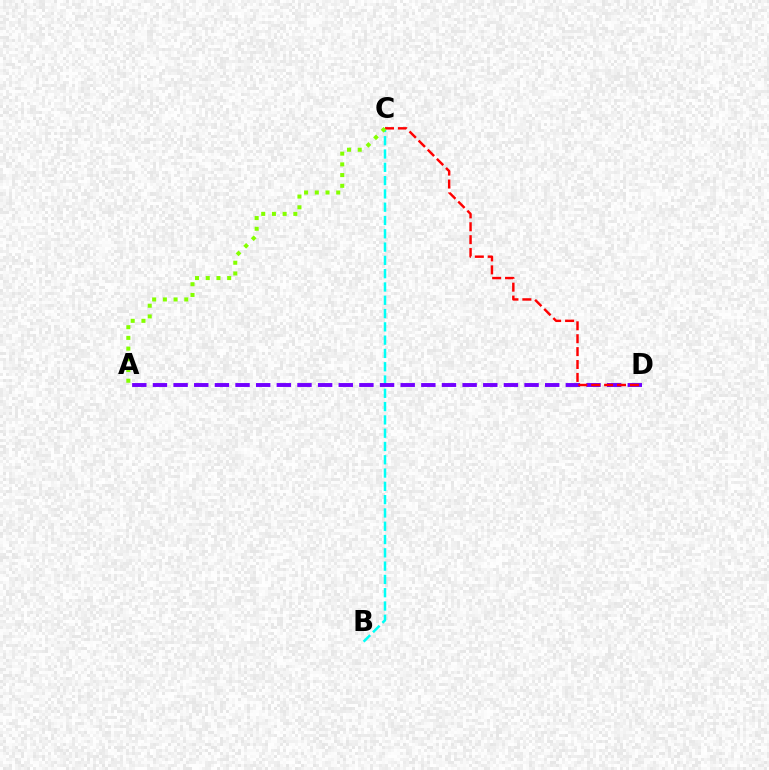{('B', 'C'): [{'color': '#00fff6', 'line_style': 'dashed', 'thickness': 1.81}], ('A', 'D'): [{'color': '#7200ff', 'line_style': 'dashed', 'thickness': 2.8}], ('C', 'D'): [{'color': '#ff0000', 'line_style': 'dashed', 'thickness': 1.75}], ('A', 'C'): [{'color': '#84ff00', 'line_style': 'dotted', 'thickness': 2.91}]}